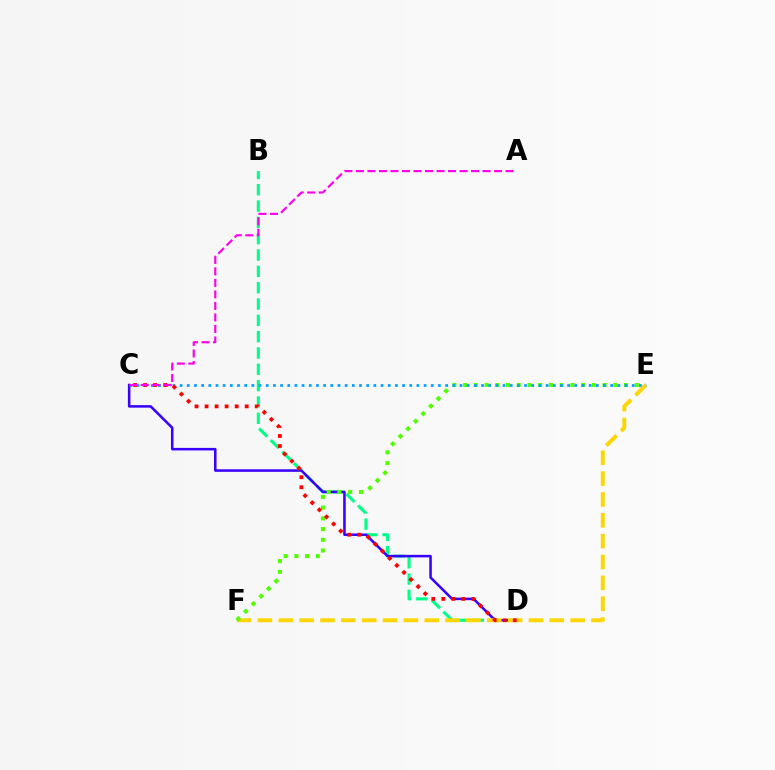{('B', 'D'): [{'color': '#00ff86', 'line_style': 'dashed', 'thickness': 2.22}], ('C', 'D'): [{'color': '#3700ff', 'line_style': 'solid', 'thickness': 1.82}, {'color': '#ff0000', 'line_style': 'dotted', 'thickness': 2.73}], ('E', 'F'): [{'color': '#ffd500', 'line_style': 'dashed', 'thickness': 2.83}, {'color': '#4fff00', 'line_style': 'dotted', 'thickness': 2.91}], ('C', 'E'): [{'color': '#009eff', 'line_style': 'dotted', 'thickness': 1.95}], ('A', 'C'): [{'color': '#ff00ed', 'line_style': 'dashed', 'thickness': 1.56}]}